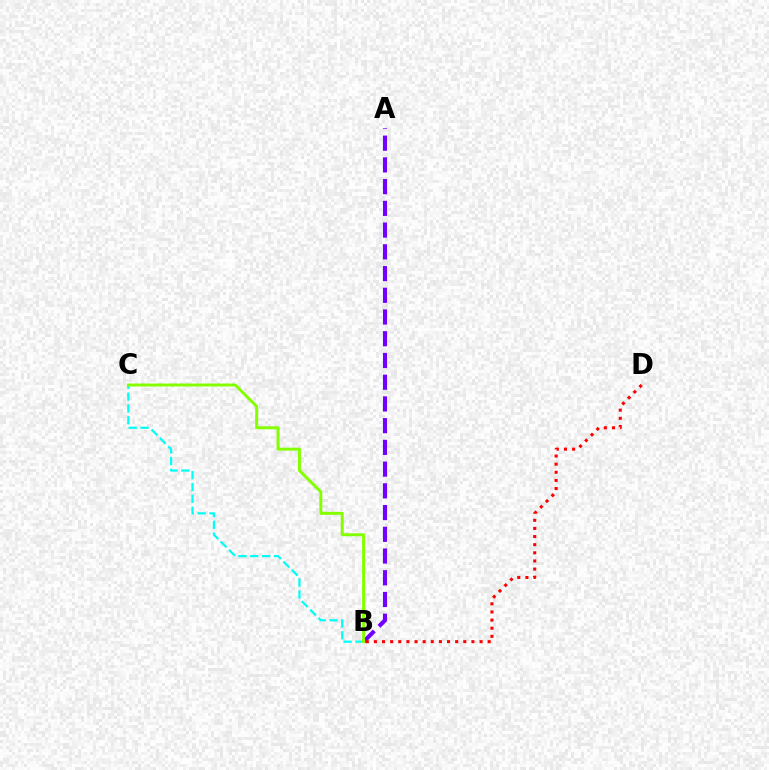{('A', 'B'): [{'color': '#7200ff', 'line_style': 'dashed', 'thickness': 2.95}], ('B', 'C'): [{'color': '#00fff6', 'line_style': 'dashed', 'thickness': 1.61}, {'color': '#84ff00', 'line_style': 'solid', 'thickness': 2.14}], ('B', 'D'): [{'color': '#ff0000', 'line_style': 'dotted', 'thickness': 2.21}]}